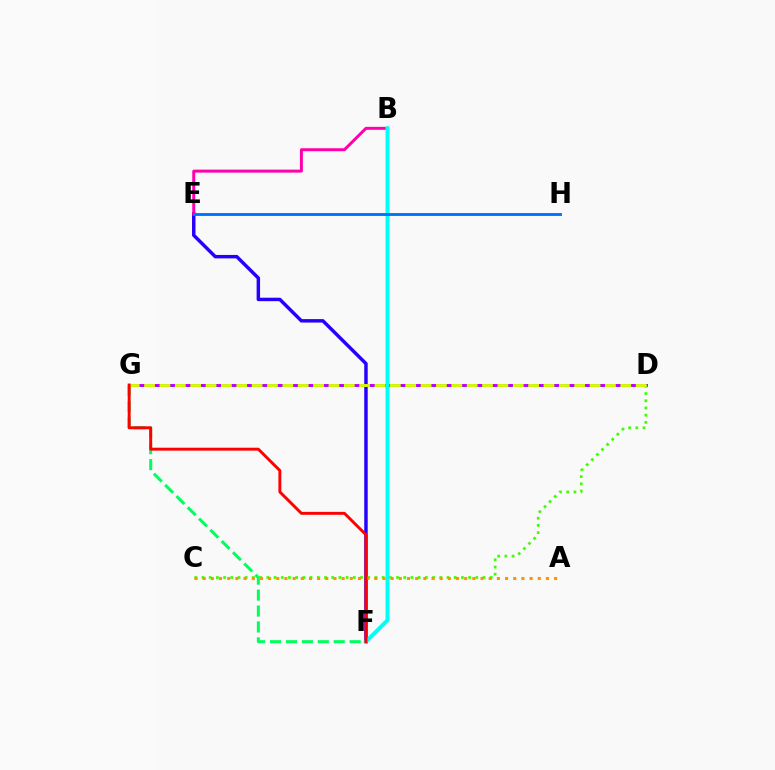{('E', 'F'): [{'color': '#2500ff', 'line_style': 'solid', 'thickness': 2.48}], ('B', 'E'): [{'color': '#ff00ac', 'line_style': 'solid', 'thickness': 2.14}], ('D', 'G'): [{'color': '#b900ff', 'line_style': 'solid', 'thickness': 2.12}, {'color': '#d1ff00', 'line_style': 'dashed', 'thickness': 2.09}], ('F', 'G'): [{'color': '#00ff5c', 'line_style': 'dashed', 'thickness': 2.16}, {'color': '#ff0000', 'line_style': 'solid', 'thickness': 2.11}], ('C', 'D'): [{'color': '#3dff00', 'line_style': 'dotted', 'thickness': 1.96}], ('B', 'F'): [{'color': '#00fff6', 'line_style': 'solid', 'thickness': 2.86}], ('E', 'H'): [{'color': '#0074ff', 'line_style': 'solid', 'thickness': 2.09}], ('A', 'C'): [{'color': '#ff9400', 'line_style': 'dotted', 'thickness': 2.22}]}